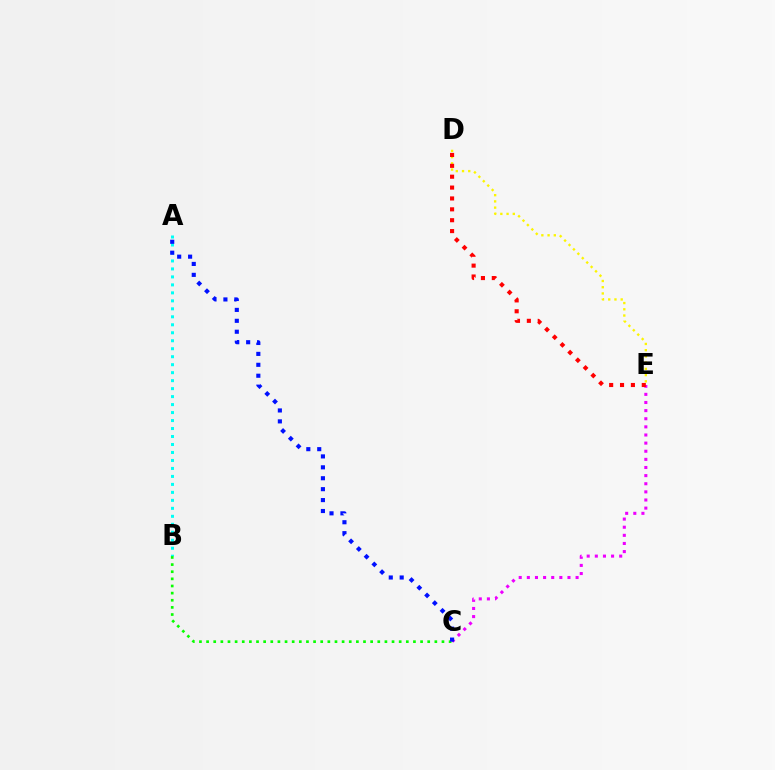{('C', 'E'): [{'color': '#ee00ff', 'line_style': 'dotted', 'thickness': 2.21}], ('D', 'E'): [{'color': '#fcf500', 'line_style': 'dotted', 'thickness': 1.69}, {'color': '#ff0000', 'line_style': 'dotted', 'thickness': 2.95}], ('A', 'B'): [{'color': '#00fff6', 'line_style': 'dotted', 'thickness': 2.17}], ('B', 'C'): [{'color': '#08ff00', 'line_style': 'dotted', 'thickness': 1.94}], ('A', 'C'): [{'color': '#0010ff', 'line_style': 'dotted', 'thickness': 2.97}]}